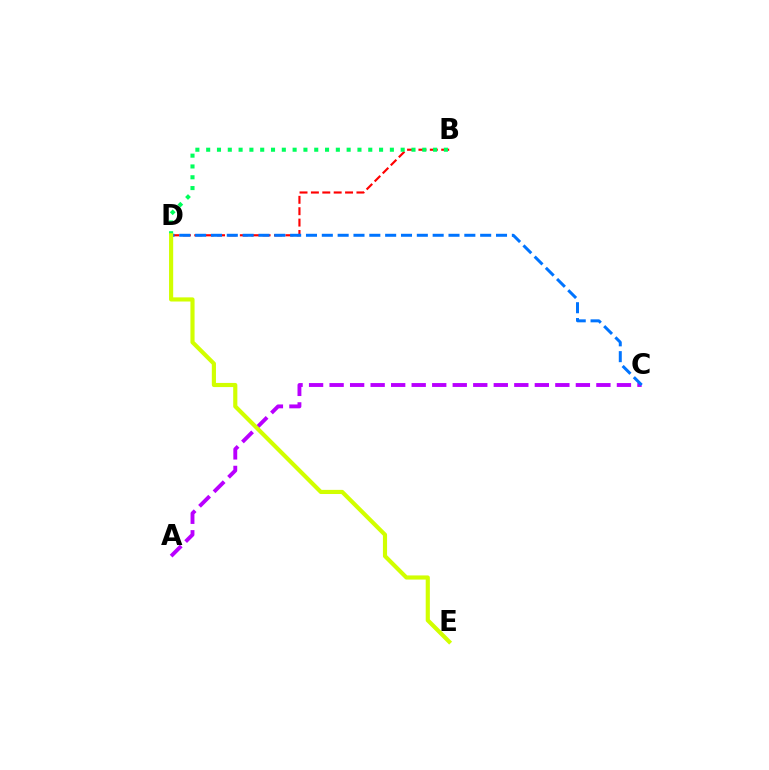{('B', 'D'): [{'color': '#ff0000', 'line_style': 'dashed', 'thickness': 1.55}, {'color': '#00ff5c', 'line_style': 'dotted', 'thickness': 2.94}], ('A', 'C'): [{'color': '#b900ff', 'line_style': 'dashed', 'thickness': 2.79}], ('C', 'D'): [{'color': '#0074ff', 'line_style': 'dashed', 'thickness': 2.15}], ('D', 'E'): [{'color': '#d1ff00', 'line_style': 'solid', 'thickness': 2.98}]}